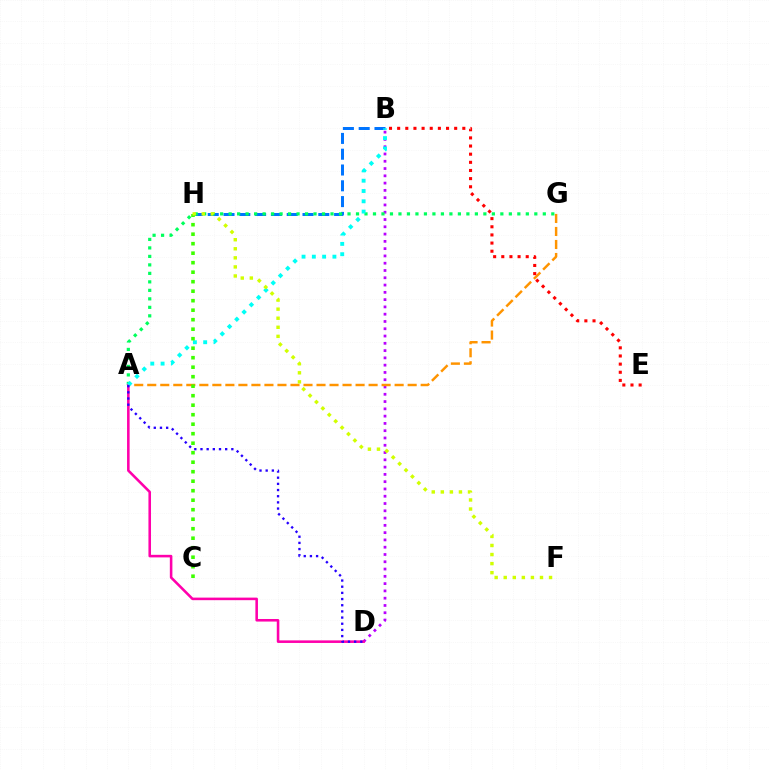{('B', 'H'): [{'color': '#0074ff', 'line_style': 'dashed', 'thickness': 2.15}], ('B', 'D'): [{'color': '#b900ff', 'line_style': 'dotted', 'thickness': 1.98}], ('A', 'G'): [{'color': '#00ff5c', 'line_style': 'dotted', 'thickness': 2.31}, {'color': '#ff9400', 'line_style': 'dashed', 'thickness': 1.77}], ('A', 'D'): [{'color': '#ff00ac', 'line_style': 'solid', 'thickness': 1.85}, {'color': '#2500ff', 'line_style': 'dotted', 'thickness': 1.68}], ('A', 'B'): [{'color': '#00fff6', 'line_style': 'dotted', 'thickness': 2.8}], ('B', 'E'): [{'color': '#ff0000', 'line_style': 'dotted', 'thickness': 2.21}], ('C', 'H'): [{'color': '#3dff00', 'line_style': 'dotted', 'thickness': 2.58}], ('F', 'H'): [{'color': '#d1ff00', 'line_style': 'dotted', 'thickness': 2.46}]}